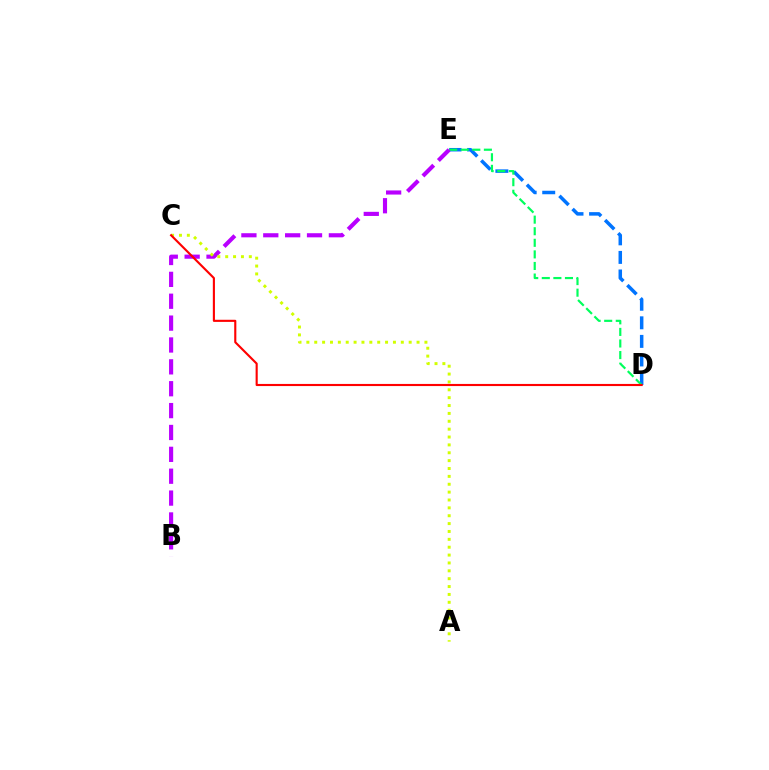{('D', 'E'): [{'color': '#0074ff', 'line_style': 'dashed', 'thickness': 2.52}, {'color': '#00ff5c', 'line_style': 'dashed', 'thickness': 1.57}], ('B', 'E'): [{'color': '#b900ff', 'line_style': 'dashed', 'thickness': 2.97}], ('A', 'C'): [{'color': '#d1ff00', 'line_style': 'dotted', 'thickness': 2.14}], ('C', 'D'): [{'color': '#ff0000', 'line_style': 'solid', 'thickness': 1.53}]}